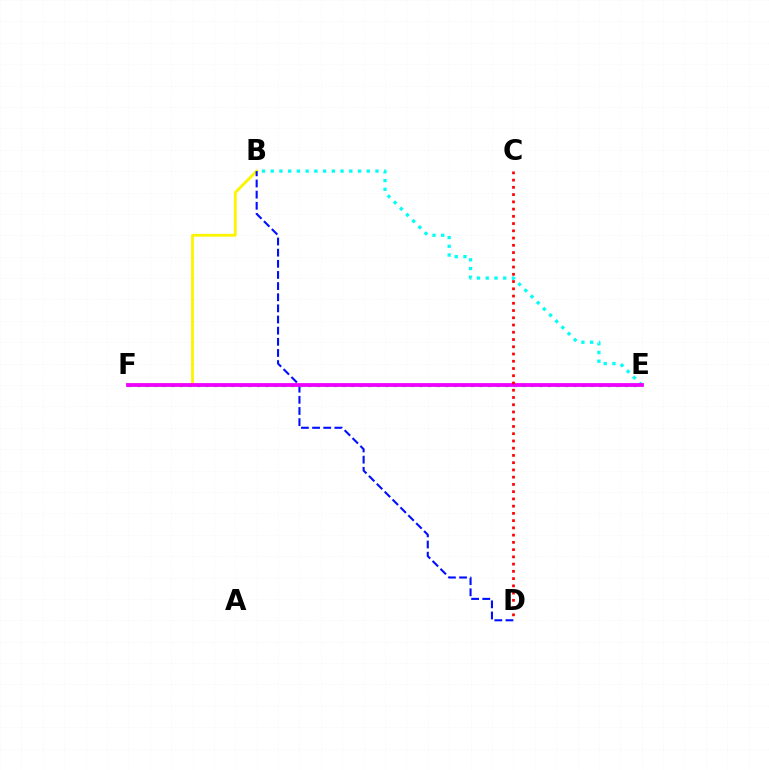{('B', 'F'): [{'color': '#fcf500', 'line_style': 'solid', 'thickness': 2.04}], ('B', 'D'): [{'color': '#0010ff', 'line_style': 'dashed', 'thickness': 1.51}], ('E', 'F'): [{'color': '#08ff00', 'line_style': 'dotted', 'thickness': 2.33}, {'color': '#ee00ff', 'line_style': 'solid', 'thickness': 2.72}], ('B', 'E'): [{'color': '#00fff6', 'line_style': 'dotted', 'thickness': 2.37}], ('C', 'D'): [{'color': '#ff0000', 'line_style': 'dotted', 'thickness': 1.97}]}